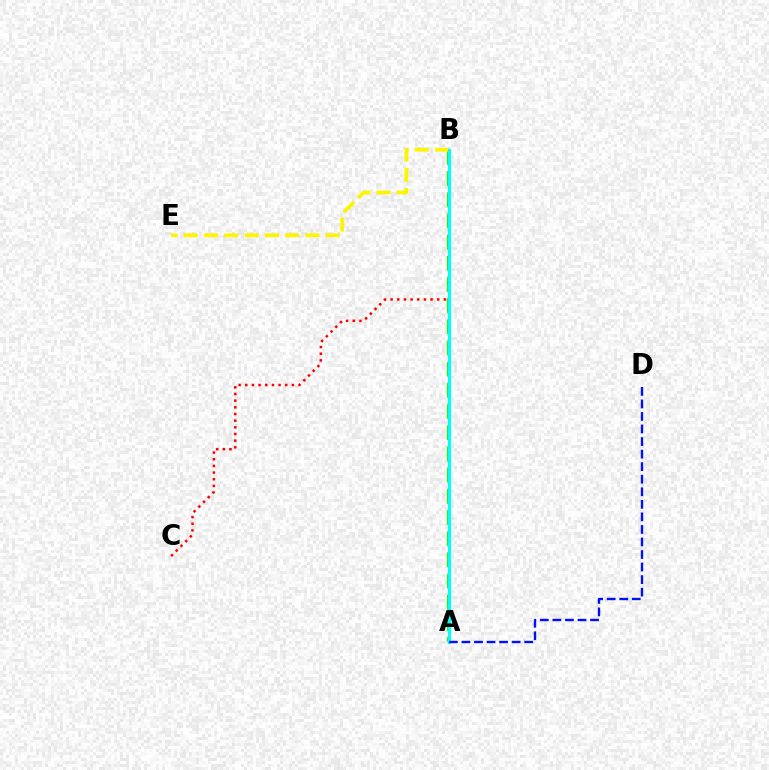{('A', 'B'): [{'color': '#ee00ff', 'line_style': 'dotted', 'thickness': 1.96}, {'color': '#08ff00', 'line_style': 'dashed', 'thickness': 2.88}, {'color': '#00fff6', 'line_style': 'solid', 'thickness': 2.21}], ('B', 'C'): [{'color': '#ff0000', 'line_style': 'dotted', 'thickness': 1.81}], ('B', 'E'): [{'color': '#fcf500', 'line_style': 'dashed', 'thickness': 2.75}], ('A', 'D'): [{'color': '#0010ff', 'line_style': 'dashed', 'thickness': 1.7}]}